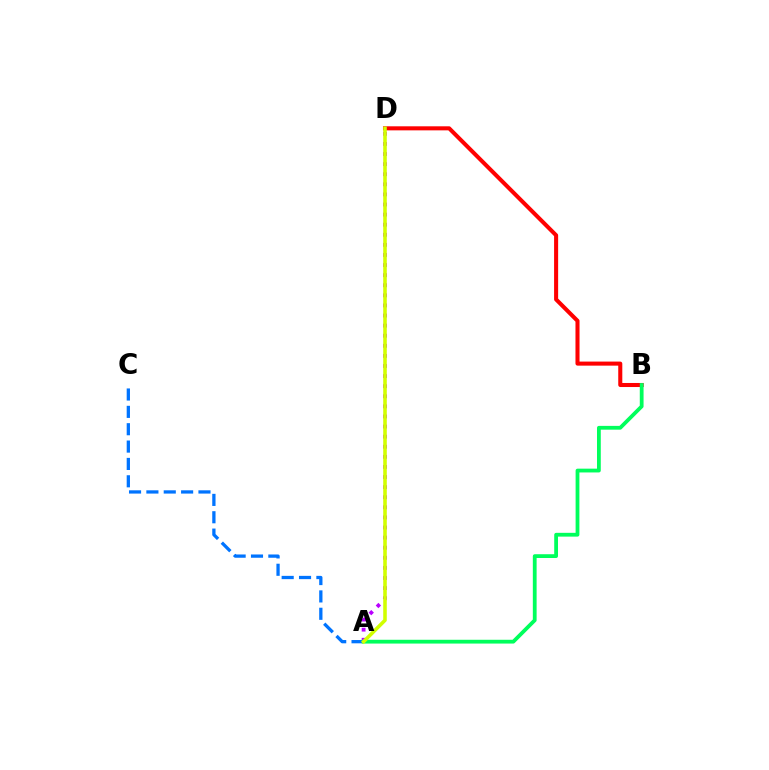{('A', 'D'): [{'color': '#b900ff', 'line_style': 'dotted', 'thickness': 2.74}, {'color': '#d1ff00', 'line_style': 'solid', 'thickness': 2.57}], ('A', 'C'): [{'color': '#0074ff', 'line_style': 'dashed', 'thickness': 2.36}], ('B', 'D'): [{'color': '#ff0000', 'line_style': 'solid', 'thickness': 2.92}], ('A', 'B'): [{'color': '#00ff5c', 'line_style': 'solid', 'thickness': 2.73}]}